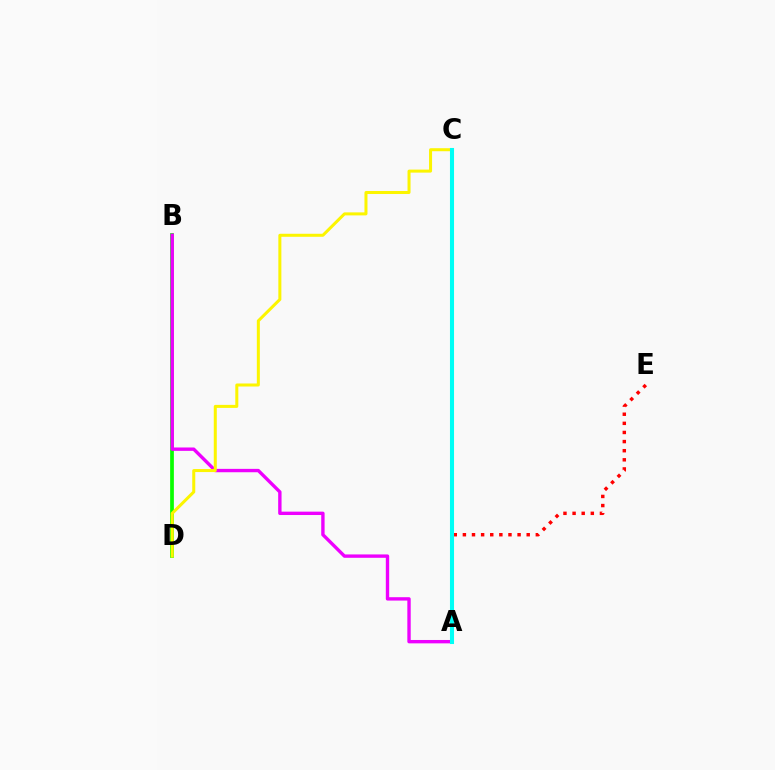{('B', 'D'): [{'color': '#08ff00', 'line_style': 'solid', 'thickness': 2.68}], ('A', 'C'): [{'color': '#0010ff', 'line_style': 'dotted', 'thickness': 2.16}, {'color': '#00fff6', 'line_style': 'solid', 'thickness': 2.93}], ('A', 'B'): [{'color': '#ee00ff', 'line_style': 'solid', 'thickness': 2.43}], ('A', 'E'): [{'color': '#ff0000', 'line_style': 'dotted', 'thickness': 2.48}], ('C', 'D'): [{'color': '#fcf500', 'line_style': 'solid', 'thickness': 2.17}]}